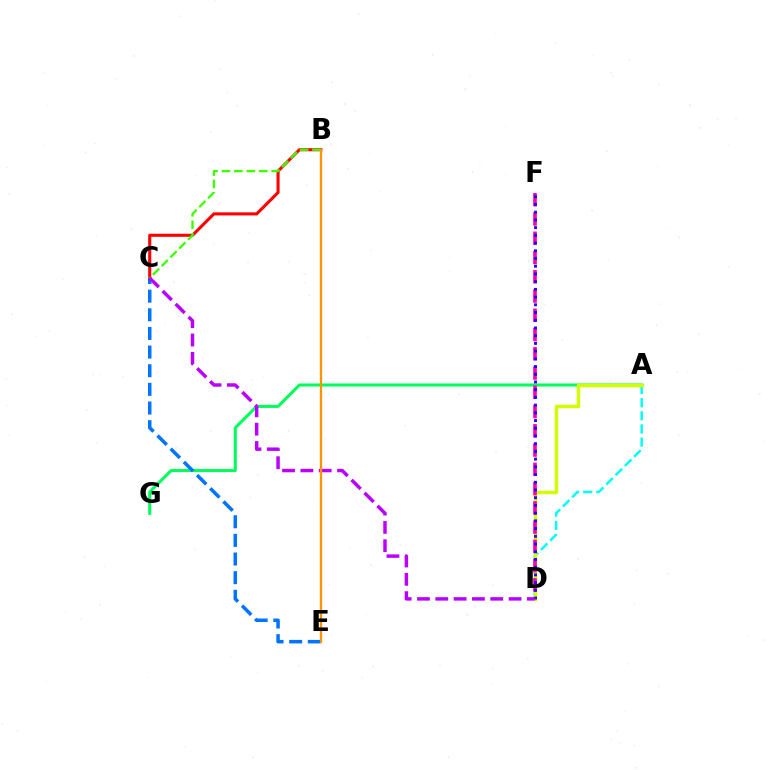{('B', 'C'): [{'color': '#ff0000', 'line_style': 'solid', 'thickness': 2.22}, {'color': '#3dff00', 'line_style': 'dashed', 'thickness': 1.69}], ('A', 'D'): [{'color': '#00fff6', 'line_style': 'dashed', 'thickness': 1.78}, {'color': '#d1ff00', 'line_style': 'solid', 'thickness': 2.49}], ('A', 'G'): [{'color': '#00ff5c', 'line_style': 'solid', 'thickness': 2.19}], ('D', 'F'): [{'color': '#ff00ac', 'line_style': 'dashed', 'thickness': 2.62}, {'color': '#2500ff', 'line_style': 'dotted', 'thickness': 2.1}], ('C', 'E'): [{'color': '#0074ff', 'line_style': 'dashed', 'thickness': 2.53}], ('C', 'D'): [{'color': '#b900ff', 'line_style': 'dashed', 'thickness': 2.49}], ('B', 'E'): [{'color': '#ff9400', 'line_style': 'solid', 'thickness': 1.67}]}